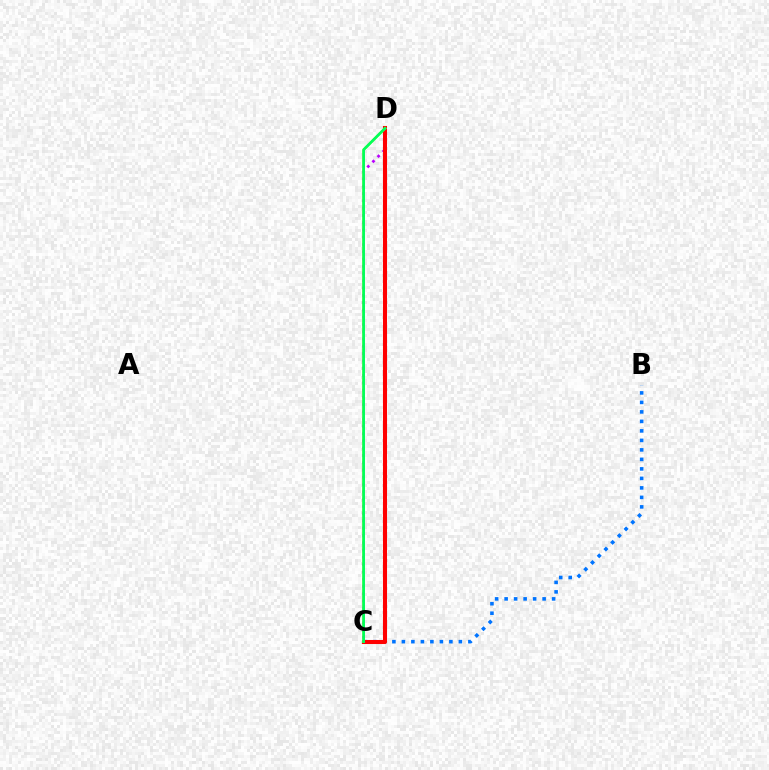{('B', 'C'): [{'color': '#0074ff', 'line_style': 'dotted', 'thickness': 2.58}], ('C', 'D'): [{'color': '#b900ff', 'line_style': 'dotted', 'thickness': 1.98}, {'color': '#ff0000', 'line_style': 'solid', 'thickness': 2.93}, {'color': '#d1ff00', 'line_style': 'solid', 'thickness': 1.71}, {'color': '#00ff5c', 'line_style': 'solid', 'thickness': 1.95}]}